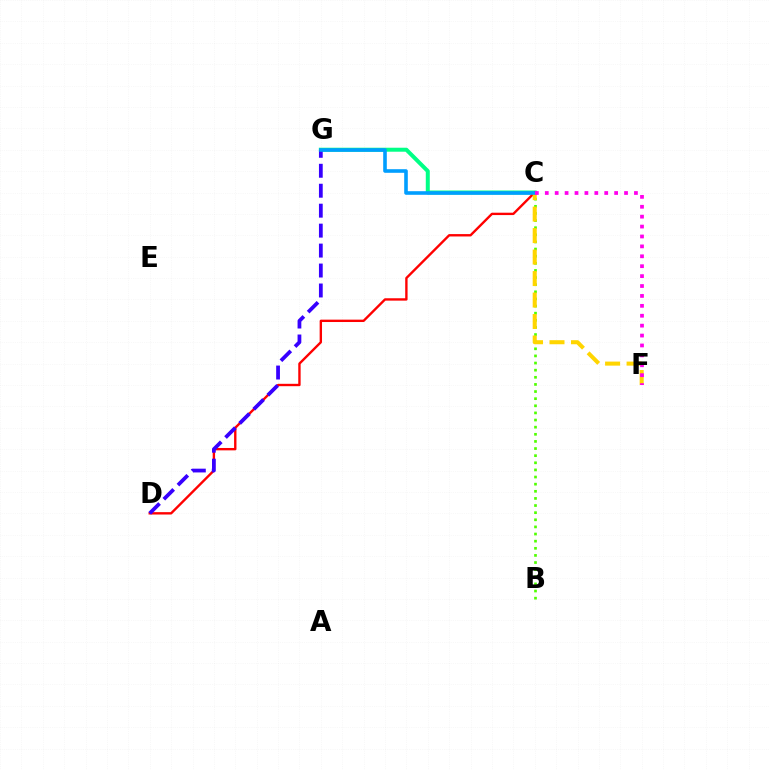{('C', 'G'): [{'color': '#00ff86', 'line_style': 'solid', 'thickness': 2.87}, {'color': '#009eff', 'line_style': 'solid', 'thickness': 2.59}], ('C', 'D'): [{'color': '#ff0000', 'line_style': 'solid', 'thickness': 1.71}], ('B', 'C'): [{'color': '#4fff00', 'line_style': 'dotted', 'thickness': 1.94}], ('D', 'G'): [{'color': '#3700ff', 'line_style': 'dashed', 'thickness': 2.71}], ('C', 'F'): [{'color': '#ffd500', 'line_style': 'dashed', 'thickness': 2.92}, {'color': '#ff00ed', 'line_style': 'dotted', 'thickness': 2.69}]}